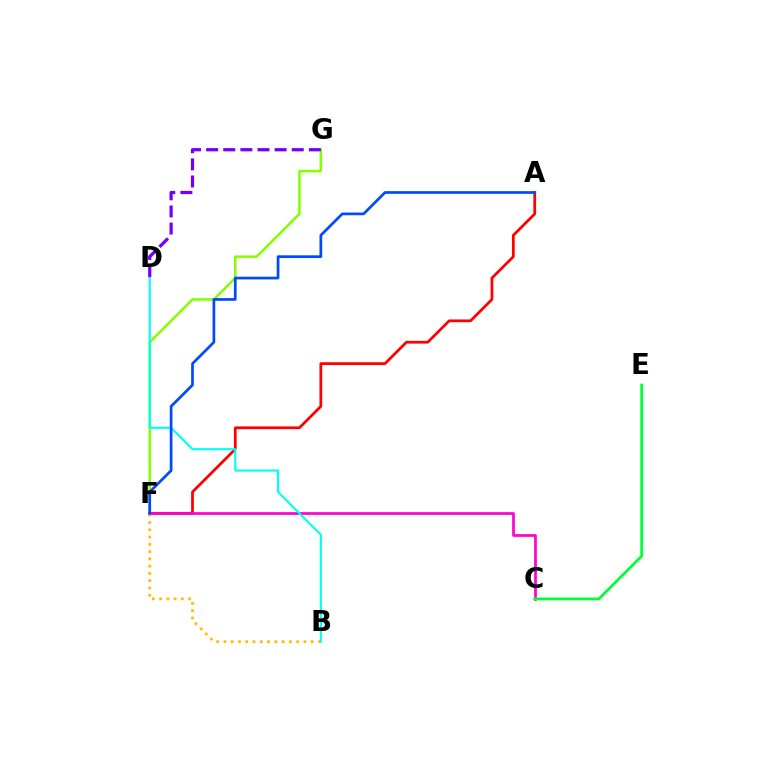{('F', 'G'): [{'color': '#84ff00', 'line_style': 'solid', 'thickness': 1.82}], ('A', 'F'): [{'color': '#ff0000', 'line_style': 'solid', 'thickness': 1.98}, {'color': '#004bff', 'line_style': 'solid', 'thickness': 1.96}], ('B', 'F'): [{'color': '#ffbd00', 'line_style': 'dotted', 'thickness': 1.98}], ('C', 'F'): [{'color': '#ff00cf', 'line_style': 'solid', 'thickness': 1.95}], ('B', 'D'): [{'color': '#00fff6', 'line_style': 'solid', 'thickness': 1.53}], ('C', 'E'): [{'color': '#00ff39', 'line_style': 'solid', 'thickness': 2.01}], ('D', 'G'): [{'color': '#7200ff', 'line_style': 'dashed', 'thickness': 2.33}]}